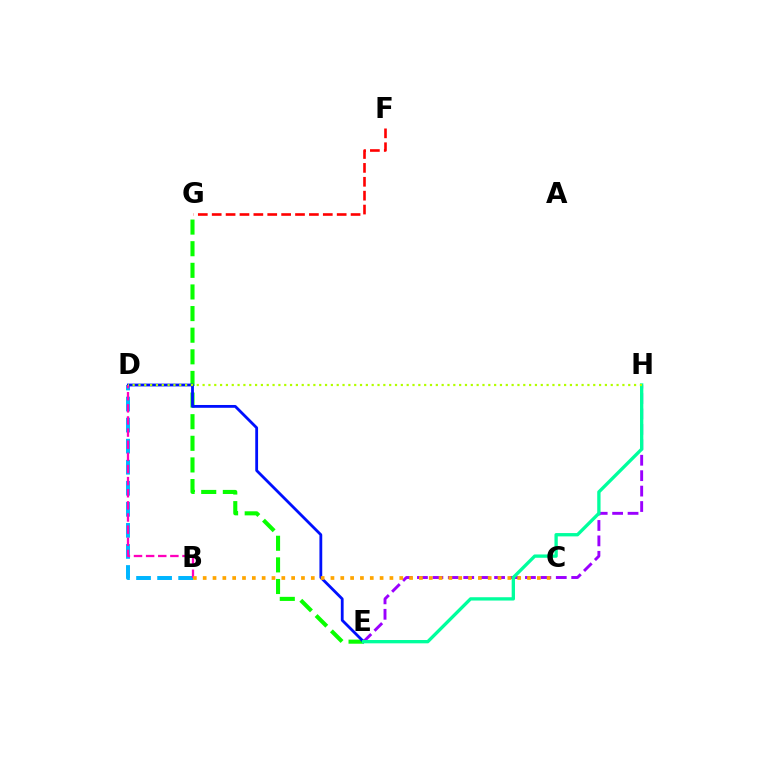{('E', 'G'): [{'color': '#08ff00', 'line_style': 'dashed', 'thickness': 2.94}], ('B', 'D'): [{'color': '#00b5ff', 'line_style': 'dashed', 'thickness': 2.86}, {'color': '#ff00bd', 'line_style': 'dashed', 'thickness': 1.65}], ('E', 'H'): [{'color': '#9b00ff', 'line_style': 'dashed', 'thickness': 2.1}, {'color': '#00ff9d', 'line_style': 'solid', 'thickness': 2.39}], ('D', 'E'): [{'color': '#0010ff', 'line_style': 'solid', 'thickness': 2.02}], ('B', 'C'): [{'color': '#ffa500', 'line_style': 'dotted', 'thickness': 2.67}], ('D', 'H'): [{'color': '#b3ff00', 'line_style': 'dotted', 'thickness': 1.58}], ('F', 'G'): [{'color': '#ff0000', 'line_style': 'dashed', 'thickness': 1.89}]}